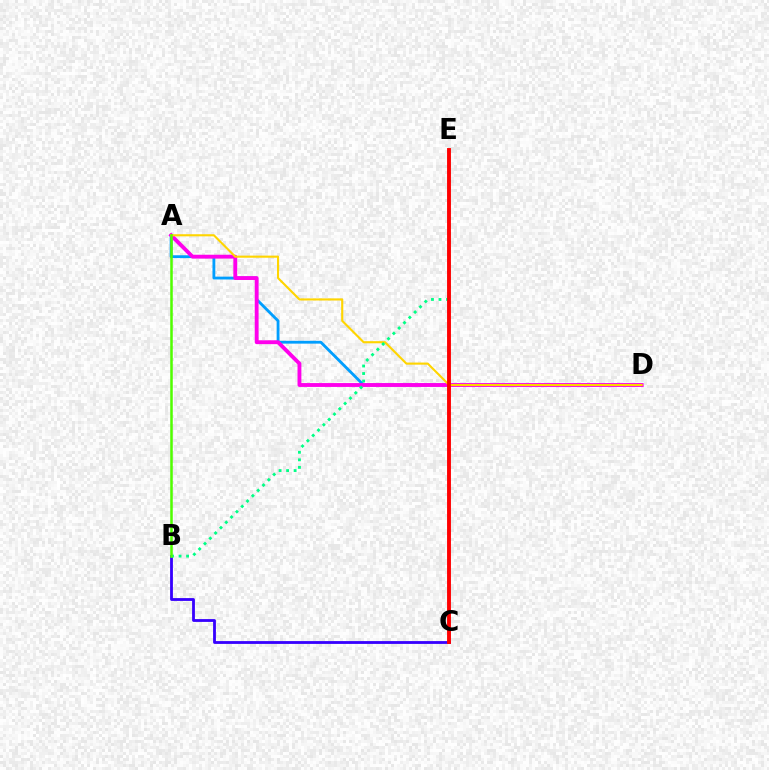{('A', 'D'): [{'color': '#009eff', 'line_style': 'solid', 'thickness': 2.03}, {'color': '#ff00ed', 'line_style': 'solid', 'thickness': 2.78}, {'color': '#ffd500', 'line_style': 'solid', 'thickness': 1.52}], ('B', 'C'): [{'color': '#3700ff', 'line_style': 'solid', 'thickness': 2.02}], ('B', 'E'): [{'color': '#00ff86', 'line_style': 'dotted', 'thickness': 2.04}], ('A', 'B'): [{'color': '#4fff00', 'line_style': 'solid', 'thickness': 1.82}], ('C', 'E'): [{'color': '#ff0000', 'line_style': 'solid', 'thickness': 2.8}]}